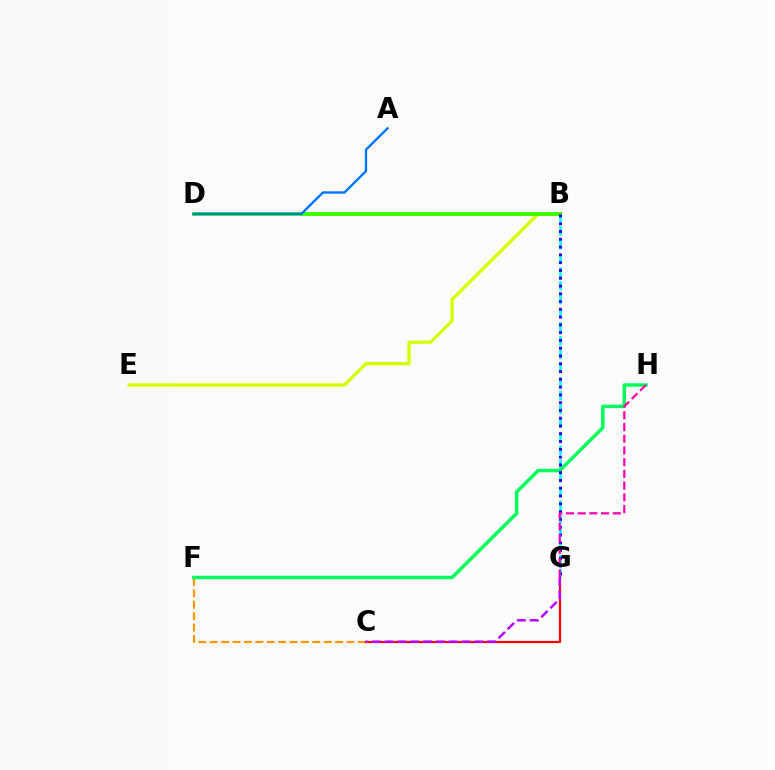{('B', 'G'): [{'color': '#00fff6', 'line_style': 'dashed', 'thickness': 1.86}, {'color': '#2500ff', 'line_style': 'dotted', 'thickness': 2.11}], ('B', 'E'): [{'color': '#d1ff00', 'line_style': 'solid', 'thickness': 2.34}], ('C', 'F'): [{'color': '#ff9400', 'line_style': 'dashed', 'thickness': 1.55}], ('B', 'D'): [{'color': '#3dff00', 'line_style': 'solid', 'thickness': 2.84}], ('A', 'D'): [{'color': '#0074ff', 'line_style': 'solid', 'thickness': 1.69}], ('C', 'G'): [{'color': '#ff0000', 'line_style': 'solid', 'thickness': 1.58}, {'color': '#b900ff', 'line_style': 'dashed', 'thickness': 1.74}], ('F', 'H'): [{'color': '#00ff5c', 'line_style': 'solid', 'thickness': 2.51}], ('G', 'H'): [{'color': '#ff00ac', 'line_style': 'dashed', 'thickness': 1.59}]}